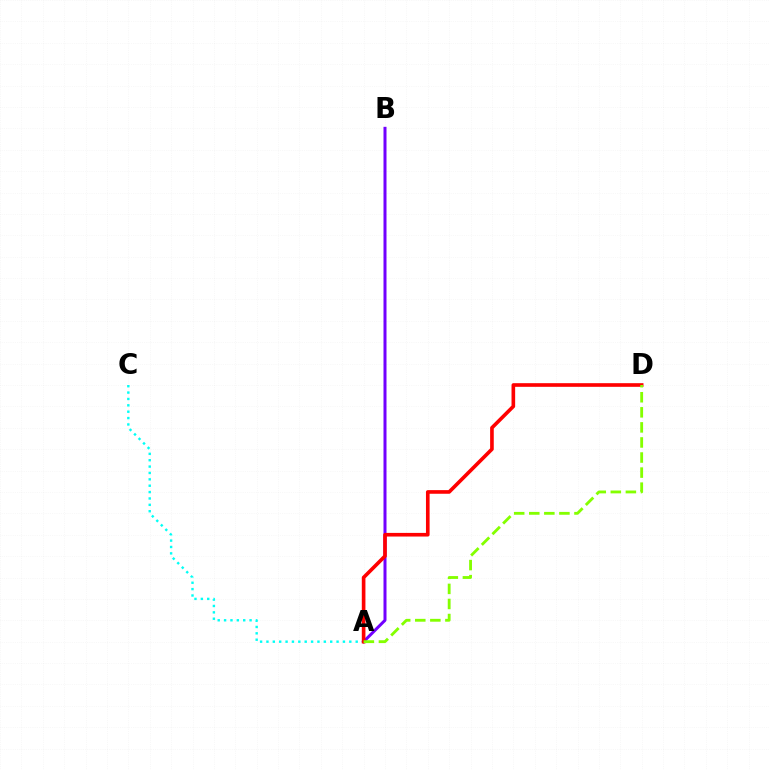{('A', 'B'): [{'color': '#7200ff', 'line_style': 'solid', 'thickness': 2.17}], ('A', 'C'): [{'color': '#00fff6', 'line_style': 'dotted', 'thickness': 1.73}], ('A', 'D'): [{'color': '#ff0000', 'line_style': 'solid', 'thickness': 2.62}, {'color': '#84ff00', 'line_style': 'dashed', 'thickness': 2.05}]}